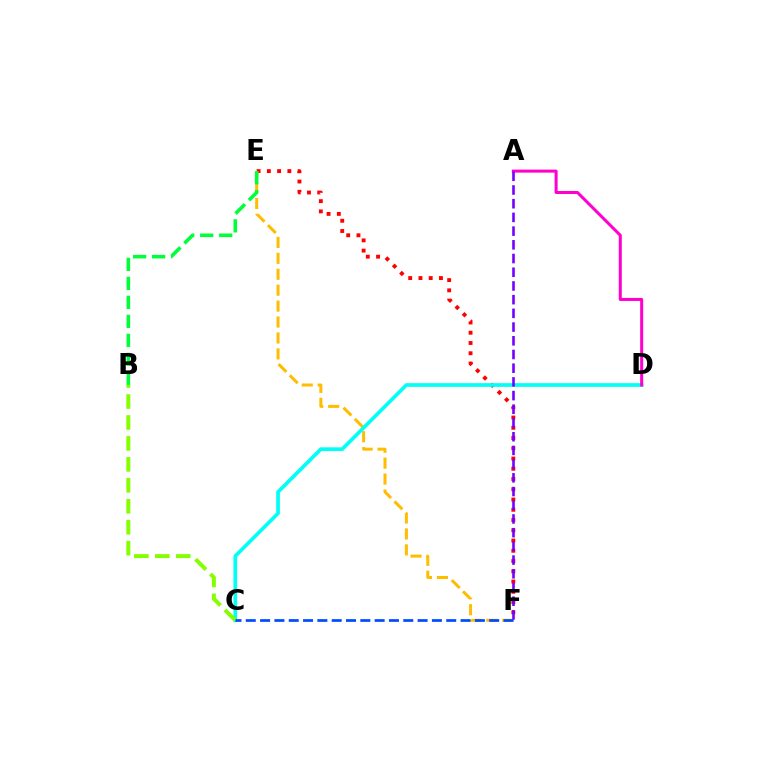{('E', 'F'): [{'color': '#ff0000', 'line_style': 'dotted', 'thickness': 2.79}, {'color': '#ffbd00', 'line_style': 'dashed', 'thickness': 2.16}], ('C', 'D'): [{'color': '#00fff6', 'line_style': 'solid', 'thickness': 2.65}], ('B', 'C'): [{'color': '#84ff00', 'line_style': 'dashed', 'thickness': 2.85}], ('C', 'F'): [{'color': '#004bff', 'line_style': 'dashed', 'thickness': 1.95}], ('A', 'D'): [{'color': '#ff00cf', 'line_style': 'solid', 'thickness': 2.18}], ('A', 'F'): [{'color': '#7200ff', 'line_style': 'dashed', 'thickness': 1.86}], ('B', 'E'): [{'color': '#00ff39', 'line_style': 'dashed', 'thickness': 2.58}]}